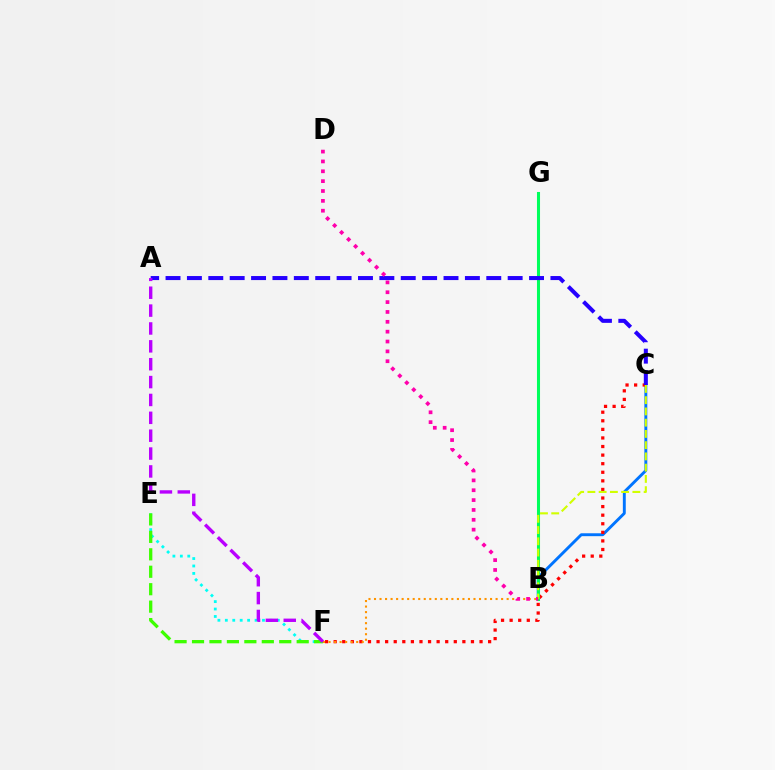{('B', 'C'): [{'color': '#0074ff', 'line_style': 'solid', 'thickness': 2.09}, {'color': '#d1ff00', 'line_style': 'dashed', 'thickness': 1.53}], ('C', 'F'): [{'color': '#ff0000', 'line_style': 'dotted', 'thickness': 2.33}], ('E', 'F'): [{'color': '#00fff6', 'line_style': 'dotted', 'thickness': 2.02}, {'color': '#3dff00', 'line_style': 'dashed', 'thickness': 2.37}], ('B', 'F'): [{'color': '#ff9400', 'line_style': 'dotted', 'thickness': 1.5}], ('B', 'G'): [{'color': '#00ff5c', 'line_style': 'solid', 'thickness': 2.2}], ('A', 'C'): [{'color': '#2500ff', 'line_style': 'dashed', 'thickness': 2.9}], ('A', 'F'): [{'color': '#b900ff', 'line_style': 'dashed', 'thickness': 2.43}], ('B', 'D'): [{'color': '#ff00ac', 'line_style': 'dotted', 'thickness': 2.68}]}